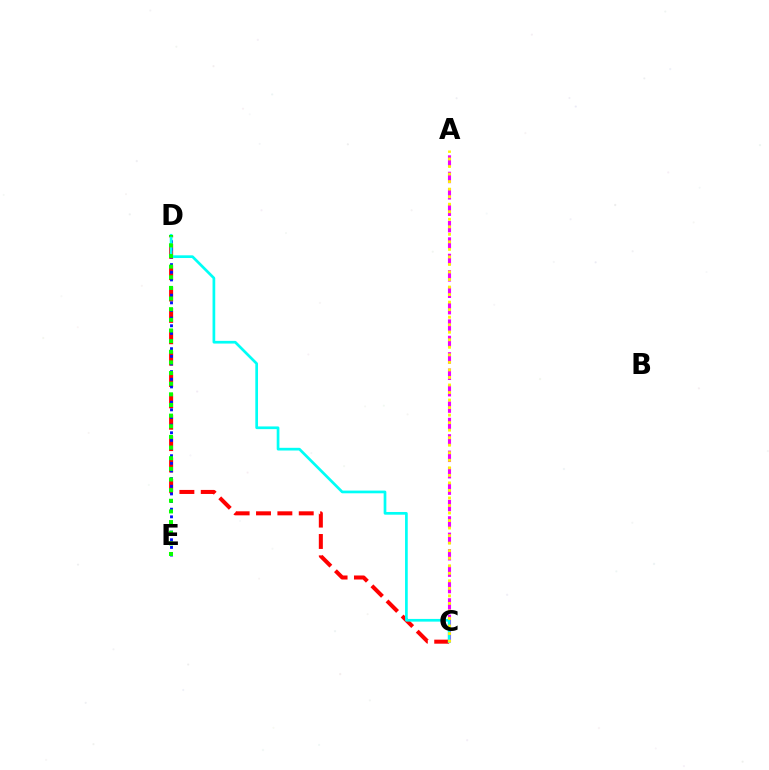{('A', 'C'): [{'color': '#ee00ff', 'line_style': 'dashed', 'thickness': 2.23}, {'color': '#fcf500', 'line_style': 'dotted', 'thickness': 2.05}], ('C', 'D'): [{'color': '#ff0000', 'line_style': 'dashed', 'thickness': 2.9}, {'color': '#00fff6', 'line_style': 'solid', 'thickness': 1.94}], ('D', 'E'): [{'color': '#0010ff', 'line_style': 'dotted', 'thickness': 2.08}, {'color': '#08ff00', 'line_style': 'dotted', 'thickness': 2.89}]}